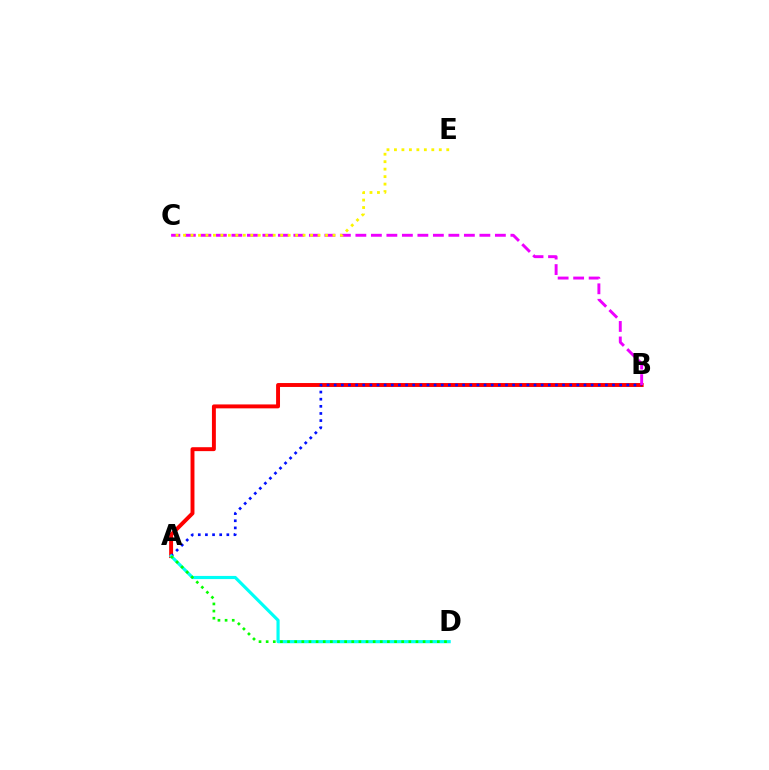{('A', 'B'): [{'color': '#ff0000', 'line_style': 'solid', 'thickness': 2.82}, {'color': '#0010ff', 'line_style': 'dotted', 'thickness': 1.94}], ('A', 'D'): [{'color': '#00fff6', 'line_style': 'solid', 'thickness': 2.27}, {'color': '#08ff00', 'line_style': 'dotted', 'thickness': 1.94}], ('B', 'C'): [{'color': '#ee00ff', 'line_style': 'dashed', 'thickness': 2.11}], ('C', 'E'): [{'color': '#fcf500', 'line_style': 'dotted', 'thickness': 2.03}]}